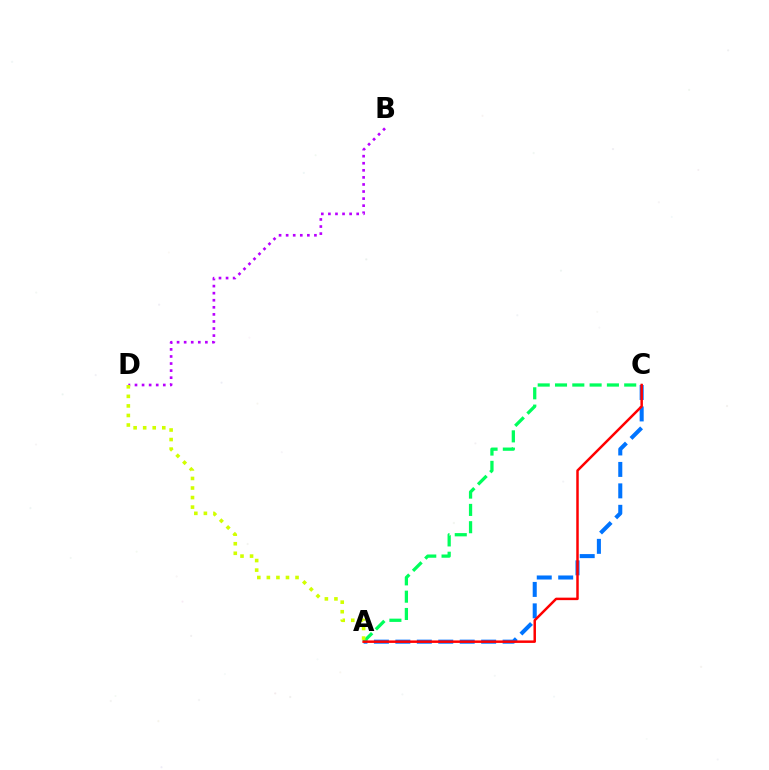{('A', 'C'): [{'color': '#0074ff', 'line_style': 'dashed', 'thickness': 2.91}, {'color': '#00ff5c', 'line_style': 'dashed', 'thickness': 2.35}, {'color': '#ff0000', 'line_style': 'solid', 'thickness': 1.79}], ('B', 'D'): [{'color': '#b900ff', 'line_style': 'dotted', 'thickness': 1.92}], ('A', 'D'): [{'color': '#d1ff00', 'line_style': 'dotted', 'thickness': 2.6}]}